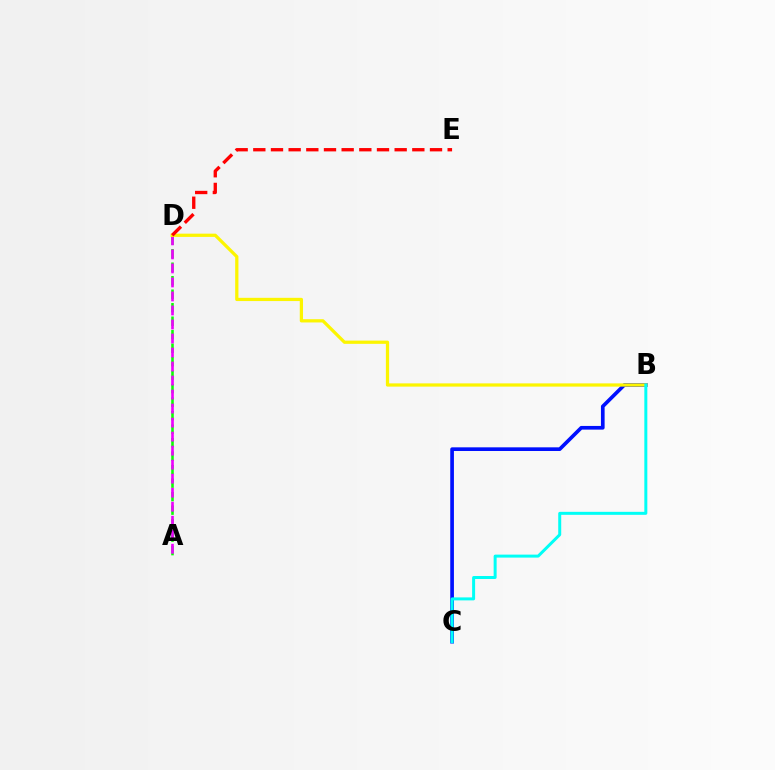{('A', 'D'): [{'color': '#08ff00', 'line_style': 'dashed', 'thickness': 1.83}, {'color': '#ee00ff', 'line_style': 'dashed', 'thickness': 1.9}], ('B', 'C'): [{'color': '#0010ff', 'line_style': 'solid', 'thickness': 2.65}, {'color': '#00fff6', 'line_style': 'solid', 'thickness': 2.15}], ('B', 'D'): [{'color': '#fcf500', 'line_style': 'solid', 'thickness': 2.33}], ('D', 'E'): [{'color': '#ff0000', 'line_style': 'dashed', 'thickness': 2.4}]}